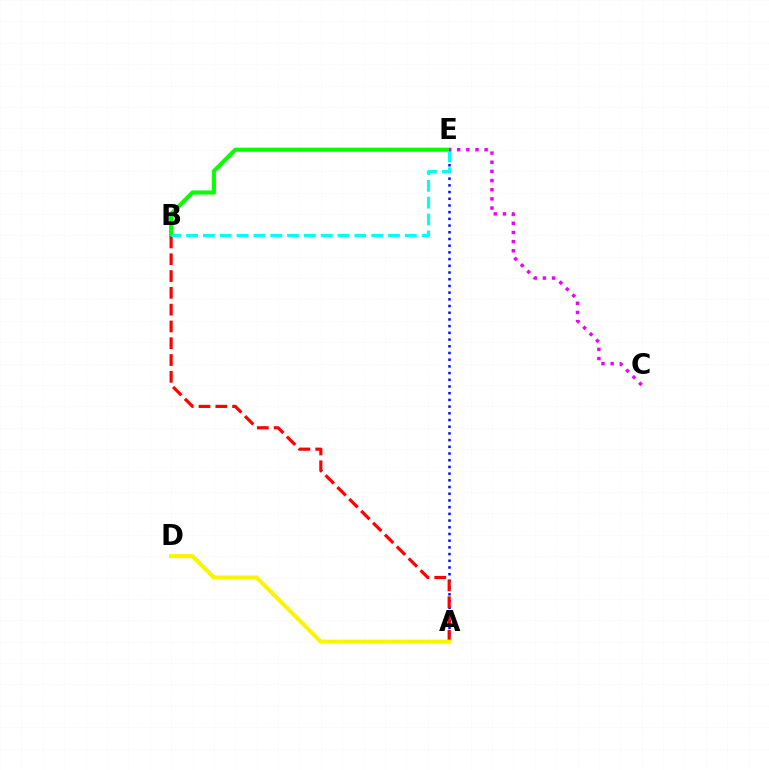{('B', 'E'): [{'color': '#08ff00', 'line_style': 'solid', 'thickness': 2.97}, {'color': '#00fff6', 'line_style': 'dashed', 'thickness': 2.29}], ('A', 'E'): [{'color': '#0010ff', 'line_style': 'dotted', 'thickness': 1.82}], ('A', 'B'): [{'color': '#ff0000', 'line_style': 'dashed', 'thickness': 2.28}], ('A', 'D'): [{'color': '#fcf500', 'line_style': 'solid', 'thickness': 2.94}], ('C', 'E'): [{'color': '#ee00ff', 'line_style': 'dotted', 'thickness': 2.49}]}